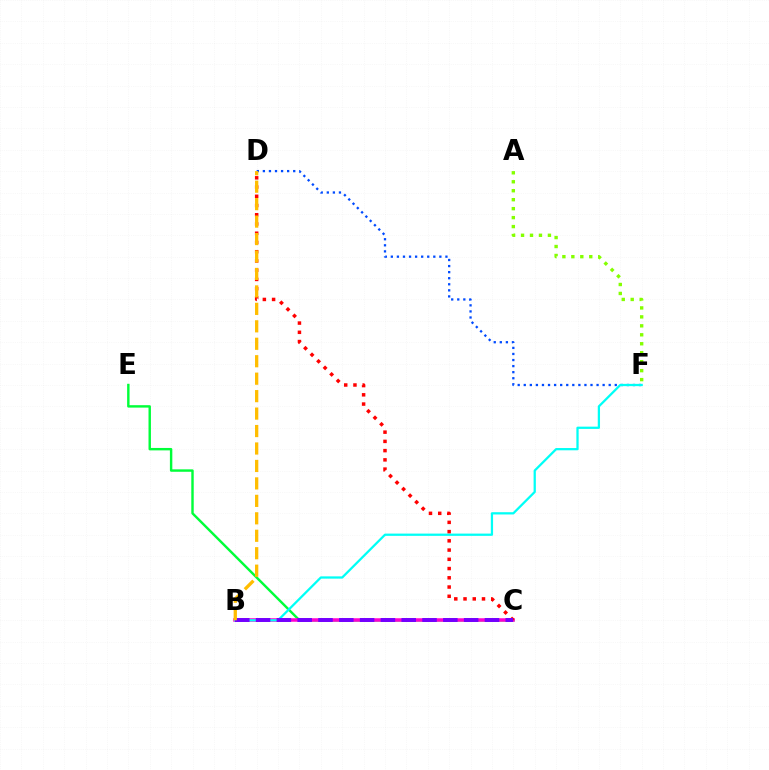{('C', 'E'): [{'color': '#00ff39', 'line_style': 'solid', 'thickness': 1.75}], ('B', 'C'): [{'color': '#ff00cf', 'line_style': 'solid', 'thickness': 2.53}, {'color': '#7200ff', 'line_style': 'dashed', 'thickness': 2.83}], ('D', 'F'): [{'color': '#004bff', 'line_style': 'dotted', 'thickness': 1.65}], ('B', 'F'): [{'color': '#00fff6', 'line_style': 'solid', 'thickness': 1.63}], ('A', 'F'): [{'color': '#84ff00', 'line_style': 'dotted', 'thickness': 2.43}], ('C', 'D'): [{'color': '#ff0000', 'line_style': 'dotted', 'thickness': 2.51}], ('B', 'D'): [{'color': '#ffbd00', 'line_style': 'dashed', 'thickness': 2.37}]}